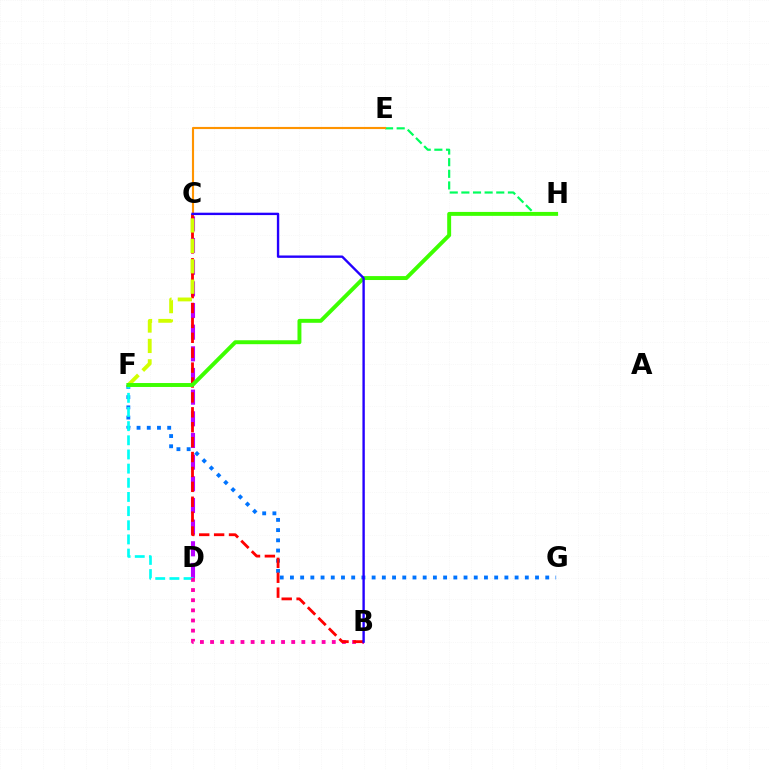{('C', 'D'): [{'color': '#b900ff', 'line_style': 'dashed', 'thickness': 2.94}], ('F', 'G'): [{'color': '#0074ff', 'line_style': 'dotted', 'thickness': 2.77}], ('D', 'F'): [{'color': '#00fff6', 'line_style': 'dashed', 'thickness': 1.92}], ('B', 'D'): [{'color': '#ff00ac', 'line_style': 'dotted', 'thickness': 2.76}], ('E', 'H'): [{'color': '#00ff5c', 'line_style': 'dashed', 'thickness': 1.58}], ('B', 'C'): [{'color': '#ff0000', 'line_style': 'dashed', 'thickness': 2.02}, {'color': '#2500ff', 'line_style': 'solid', 'thickness': 1.71}], ('C', 'F'): [{'color': '#d1ff00', 'line_style': 'dashed', 'thickness': 2.77}], ('F', 'H'): [{'color': '#3dff00', 'line_style': 'solid', 'thickness': 2.83}], ('C', 'E'): [{'color': '#ff9400', 'line_style': 'solid', 'thickness': 1.54}]}